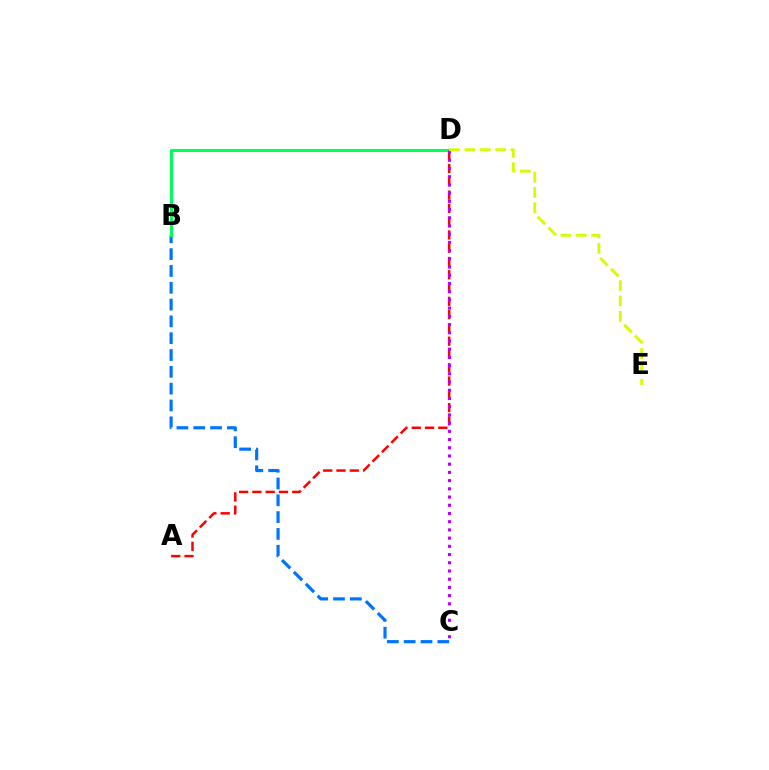{('B', 'C'): [{'color': '#0074ff', 'line_style': 'dashed', 'thickness': 2.28}], ('A', 'D'): [{'color': '#ff0000', 'line_style': 'dashed', 'thickness': 1.8}], ('B', 'D'): [{'color': '#00ff5c', 'line_style': 'solid', 'thickness': 2.25}], ('C', 'D'): [{'color': '#b900ff', 'line_style': 'dotted', 'thickness': 2.23}], ('D', 'E'): [{'color': '#d1ff00', 'line_style': 'dashed', 'thickness': 2.09}]}